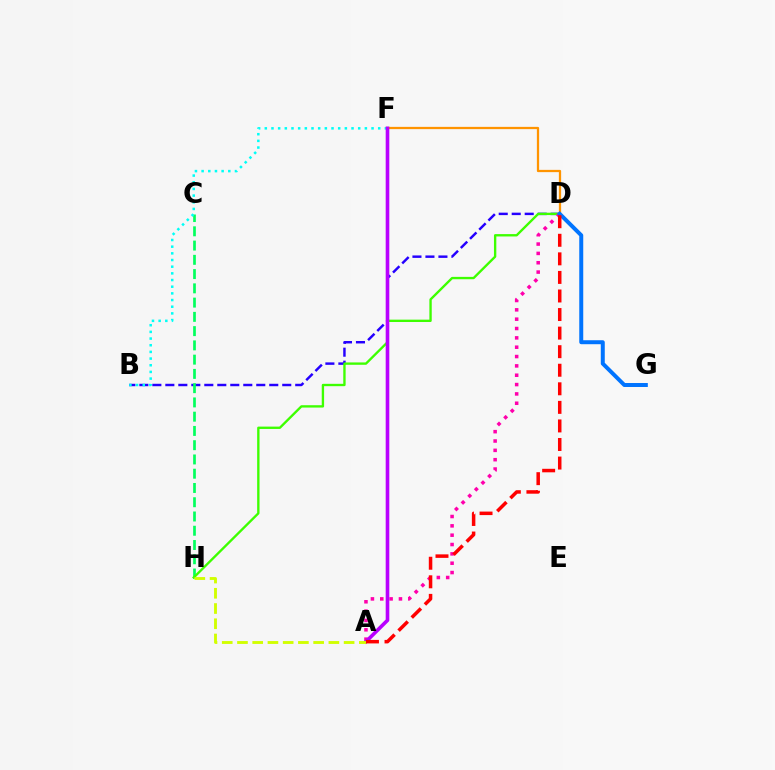{('B', 'D'): [{'color': '#2500ff', 'line_style': 'dashed', 'thickness': 1.76}], ('D', 'F'): [{'color': '#ff9400', 'line_style': 'solid', 'thickness': 1.63}], ('C', 'H'): [{'color': '#00ff5c', 'line_style': 'dashed', 'thickness': 1.94}], ('D', 'H'): [{'color': '#3dff00', 'line_style': 'solid', 'thickness': 1.69}], ('A', 'D'): [{'color': '#ff00ac', 'line_style': 'dotted', 'thickness': 2.54}, {'color': '#ff0000', 'line_style': 'dashed', 'thickness': 2.52}], ('D', 'G'): [{'color': '#0074ff', 'line_style': 'solid', 'thickness': 2.86}], ('B', 'F'): [{'color': '#00fff6', 'line_style': 'dotted', 'thickness': 1.81}], ('A', 'F'): [{'color': '#b900ff', 'line_style': 'solid', 'thickness': 2.6}], ('A', 'H'): [{'color': '#d1ff00', 'line_style': 'dashed', 'thickness': 2.07}]}